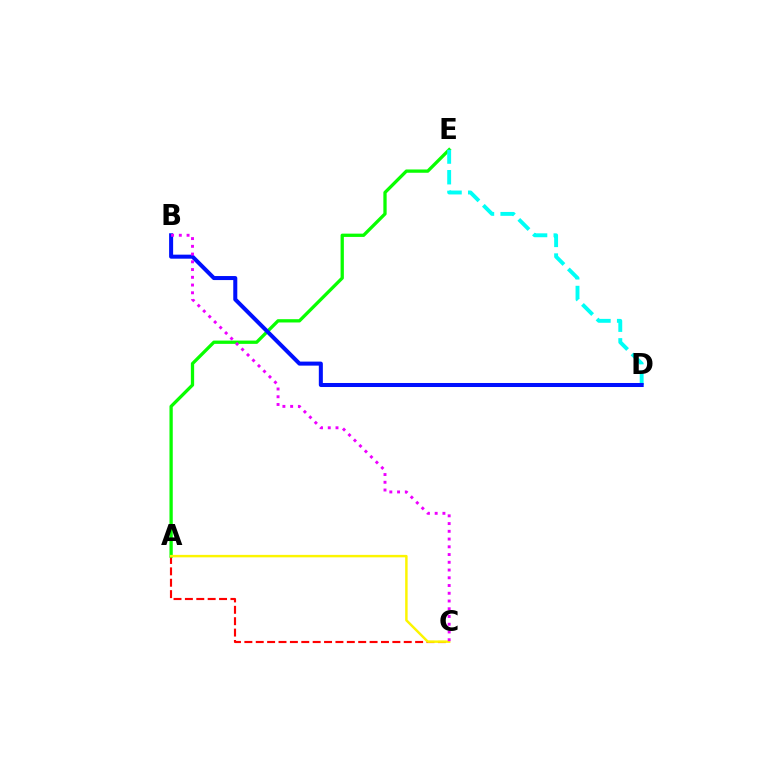{('A', 'C'): [{'color': '#ff0000', 'line_style': 'dashed', 'thickness': 1.55}, {'color': '#fcf500', 'line_style': 'solid', 'thickness': 1.77}], ('A', 'E'): [{'color': '#08ff00', 'line_style': 'solid', 'thickness': 2.37}], ('D', 'E'): [{'color': '#00fff6', 'line_style': 'dashed', 'thickness': 2.81}], ('B', 'D'): [{'color': '#0010ff', 'line_style': 'solid', 'thickness': 2.9}], ('B', 'C'): [{'color': '#ee00ff', 'line_style': 'dotted', 'thickness': 2.1}]}